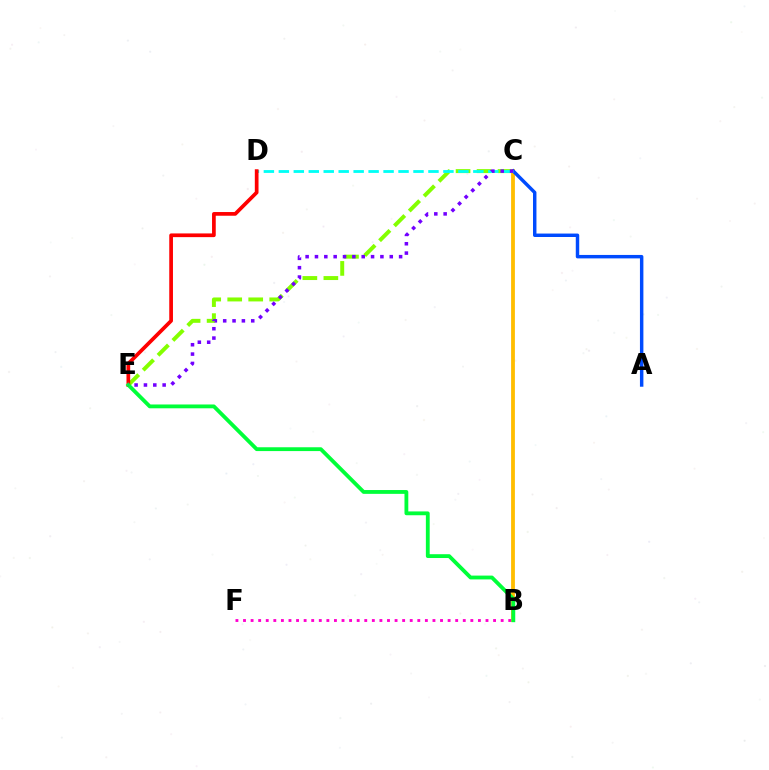{('C', 'E'): [{'color': '#84ff00', 'line_style': 'dashed', 'thickness': 2.85}, {'color': '#7200ff', 'line_style': 'dotted', 'thickness': 2.54}], ('B', 'F'): [{'color': '#ff00cf', 'line_style': 'dotted', 'thickness': 2.06}], ('B', 'C'): [{'color': '#ffbd00', 'line_style': 'solid', 'thickness': 2.74}], ('A', 'C'): [{'color': '#004bff', 'line_style': 'solid', 'thickness': 2.48}], ('C', 'D'): [{'color': '#00fff6', 'line_style': 'dashed', 'thickness': 2.03}], ('D', 'E'): [{'color': '#ff0000', 'line_style': 'solid', 'thickness': 2.67}], ('B', 'E'): [{'color': '#00ff39', 'line_style': 'solid', 'thickness': 2.75}]}